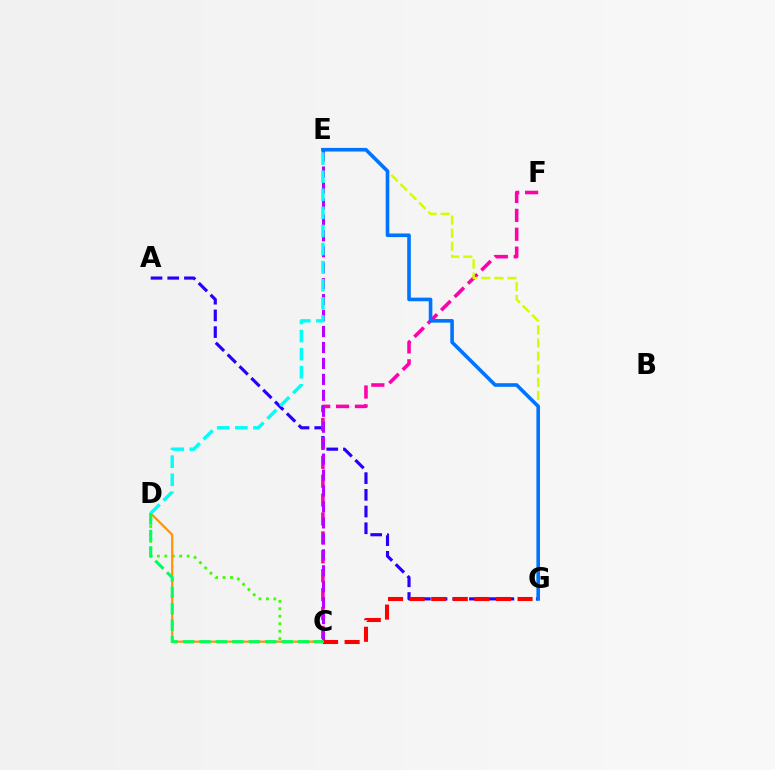{('A', 'G'): [{'color': '#2500ff', 'line_style': 'dashed', 'thickness': 2.27}], ('C', 'F'): [{'color': '#ff00ac', 'line_style': 'dashed', 'thickness': 2.57}], ('C', 'D'): [{'color': '#3dff00', 'line_style': 'dotted', 'thickness': 2.02}, {'color': '#ff9400', 'line_style': 'solid', 'thickness': 1.58}, {'color': '#00ff5c', 'line_style': 'dashed', 'thickness': 2.23}], ('C', 'G'): [{'color': '#ff0000', 'line_style': 'dashed', 'thickness': 2.93}], ('C', 'E'): [{'color': '#b900ff', 'line_style': 'dashed', 'thickness': 2.17}], ('D', 'E'): [{'color': '#00fff6', 'line_style': 'dashed', 'thickness': 2.46}], ('E', 'G'): [{'color': '#d1ff00', 'line_style': 'dashed', 'thickness': 1.78}, {'color': '#0074ff', 'line_style': 'solid', 'thickness': 2.6}]}